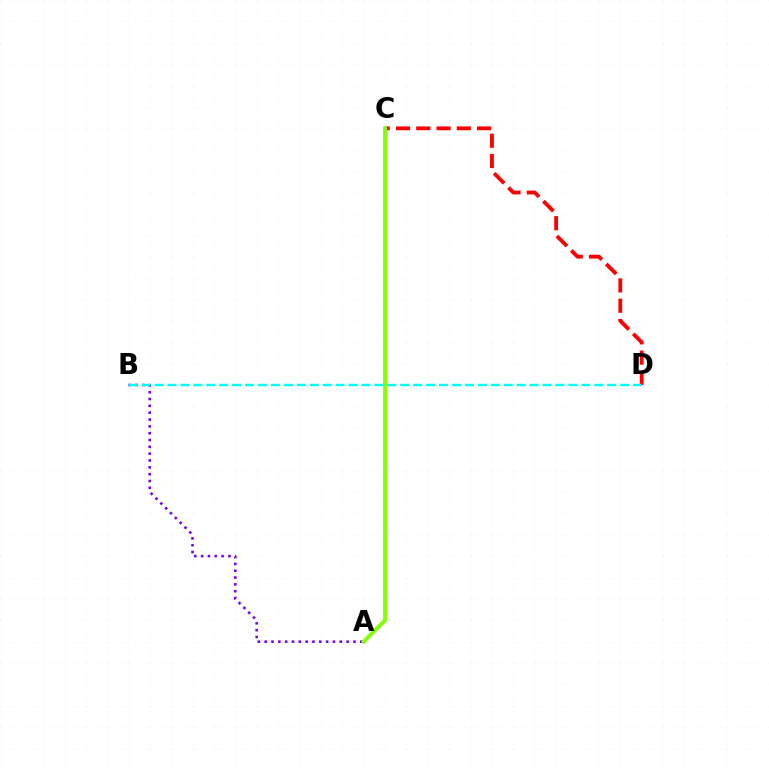{('C', 'D'): [{'color': '#ff0000', 'line_style': 'dashed', 'thickness': 2.75}], ('A', 'B'): [{'color': '#7200ff', 'line_style': 'dotted', 'thickness': 1.86}], ('B', 'D'): [{'color': '#00fff6', 'line_style': 'dashed', 'thickness': 1.76}], ('A', 'C'): [{'color': '#84ff00', 'line_style': 'solid', 'thickness': 2.77}]}